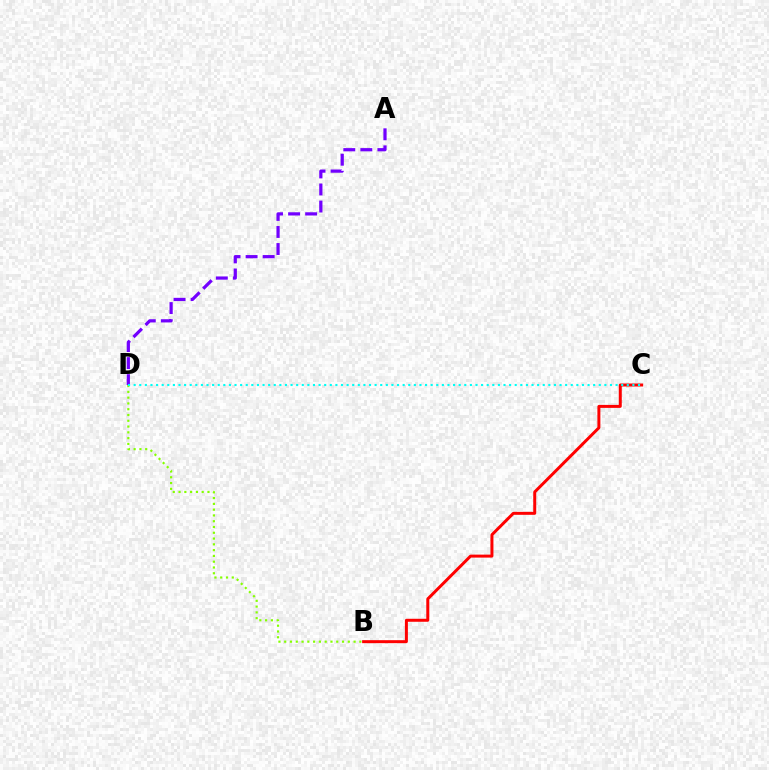{('A', 'D'): [{'color': '#7200ff', 'line_style': 'dashed', 'thickness': 2.32}], ('B', 'C'): [{'color': '#ff0000', 'line_style': 'solid', 'thickness': 2.15}], ('B', 'D'): [{'color': '#84ff00', 'line_style': 'dotted', 'thickness': 1.57}], ('C', 'D'): [{'color': '#00fff6', 'line_style': 'dotted', 'thickness': 1.52}]}